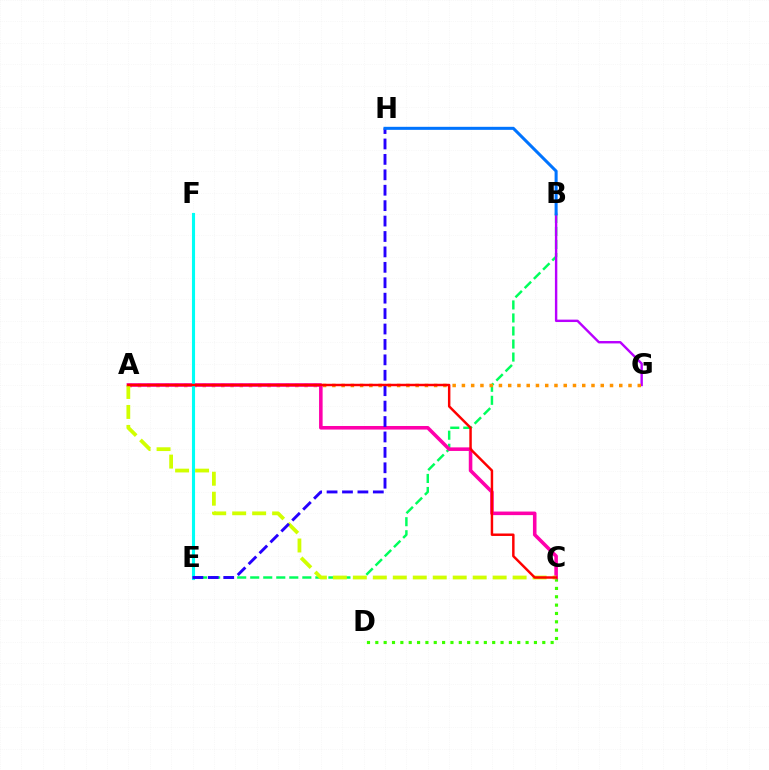{('B', 'E'): [{'color': '#00ff5c', 'line_style': 'dashed', 'thickness': 1.77}], ('C', 'D'): [{'color': '#3dff00', 'line_style': 'dotted', 'thickness': 2.27}], ('B', 'G'): [{'color': '#b900ff', 'line_style': 'solid', 'thickness': 1.73}], ('A', 'G'): [{'color': '#ff9400', 'line_style': 'dotted', 'thickness': 2.51}], ('A', 'C'): [{'color': '#ff00ac', 'line_style': 'solid', 'thickness': 2.57}, {'color': '#d1ff00', 'line_style': 'dashed', 'thickness': 2.71}, {'color': '#ff0000', 'line_style': 'solid', 'thickness': 1.77}], ('E', 'F'): [{'color': '#00fff6', 'line_style': 'solid', 'thickness': 2.24}], ('E', 'H'): [{'color': '#2500ff', 'line_style': 'dashed', 'thickness': 2.09}], ('B', 'H'): [{'color': '#0074ff', 'line_style': 'solid', 'thickness': 2.19}]}